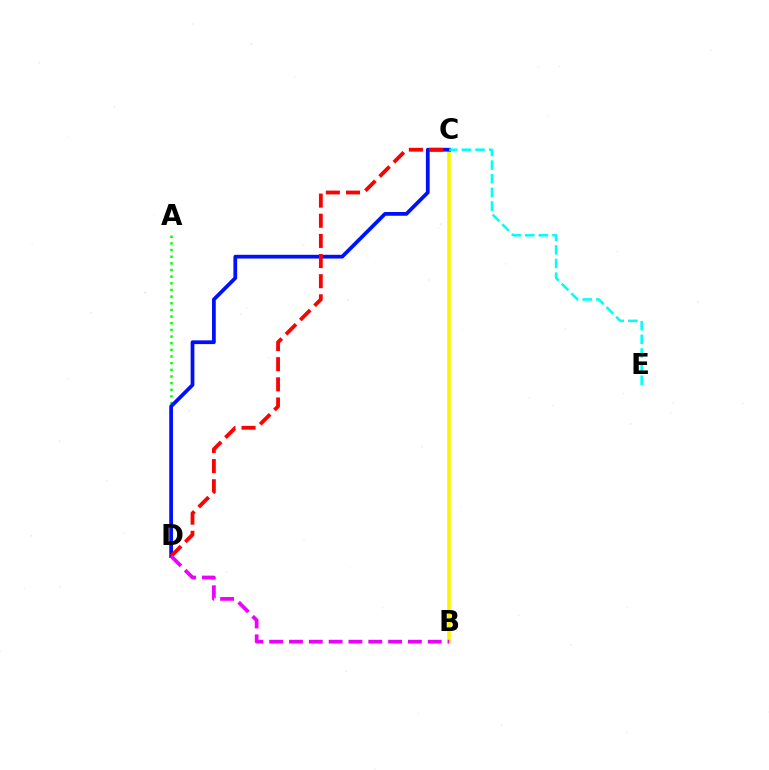{('A', 'D'): [{'color': '#08ff00', 'line_style': 'dotted', 'thickness': 1.81}], ('B', 'C'): [{'color': '#fcf500', 'line_style': 'solid', 'thickness': 2.53}], ('C', 'D'): [{'color': '#0010ff', 'line_style': 'solid', 'thickness': 2.7}, {'color': '#ff0000', 'line_style': 'dashed', 'thickness': 2.74}], ('C', 'E'): [{'color': '#00fff6', 'line_style': 'dashed', 'thickness': 1.85}], ('B', 'D'): [{'color': '#ee00ff', 'line_style': 'dashed', 'thickness': 2.69}]}